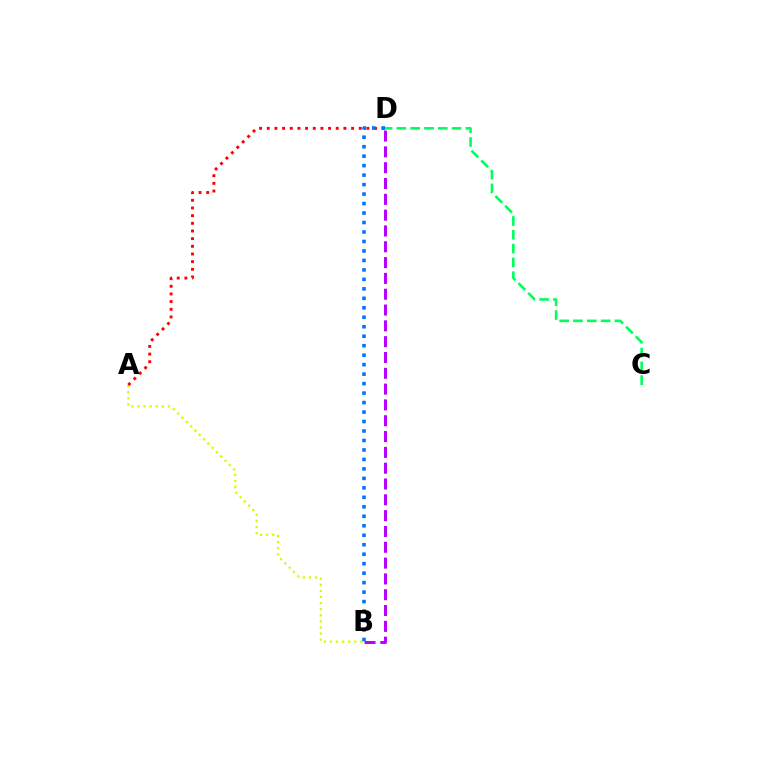{('A', 'B'): [{'color': '#d1ff00', 'line_style': 'dotted', 'thickness': 1.65}], ('B', 'D'): [{'color': '#b900ff', 'line_style': 'dashed', 'thickness': 2.15}, {'color': '#0074ff', 'line_style': 'dotted', 'thickness': 2.57}], ('A', 'D'): [{'color': '#ff0000', 'line_style': 'dotted', 'thickness': 2.08}], ('C', 'D'): [{'color': '#00ff5c', 'line_style': 'dashed', 'thickness': 1.88}]}